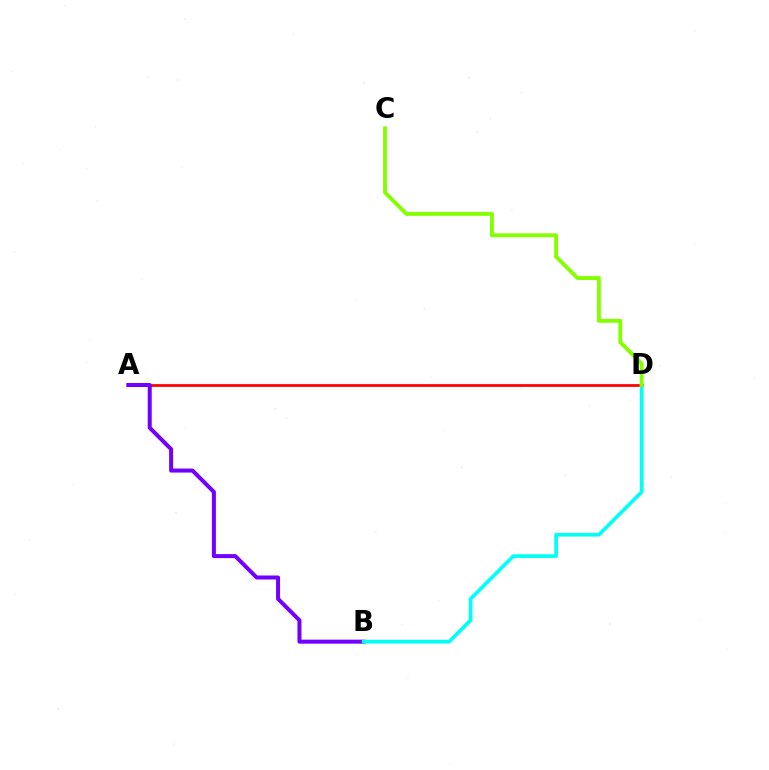{('A', 'D'): [{'color': '#ff0000', 'line_style': 'solid', 'thickness': 1.97}], ('A', 'B'): [{'color': '#7200ff', 'line_style': 'solid', 'thickness': 2.89}], ('B', 'D'): [{'color': '#00fff6', 'line_style': 'solid', 'thickness': 2.66}], ('C', 'D'): [{'color': '#84ff00', 'line_style': 'solid', 'thickness': 2.8}]}